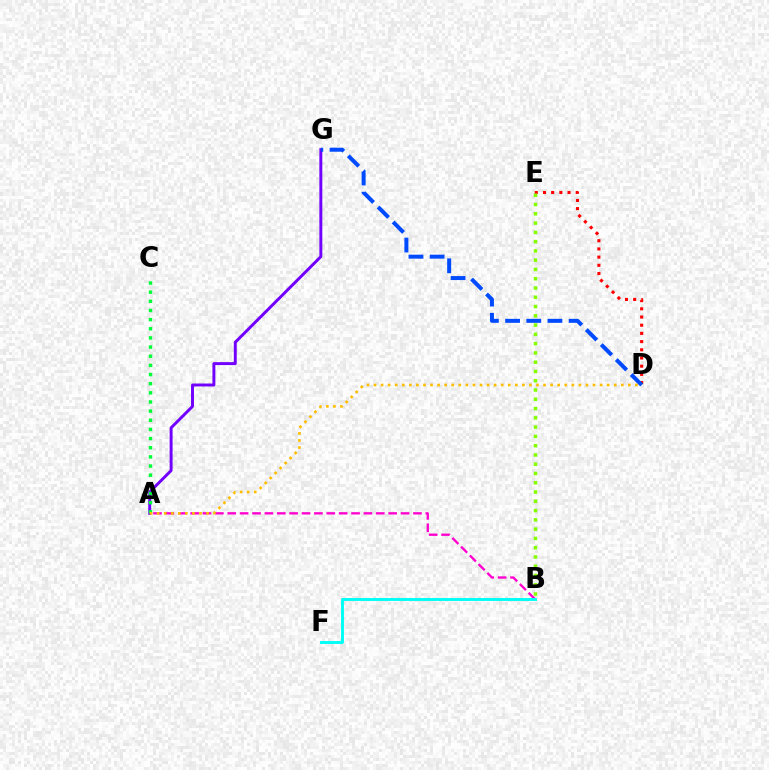{('A', 'G'): [{'color': '#7200ff', 'line_style': 'solid', 'thickness': 2.12}], ('D', 'E'): [{'color': '#ff0000', 'line_style': 'dotted', 'thickness': 2.23}], ('A', 'B'): [{'color': '#ff00cf', 'line_style': 'dashed', 'thickness': 1.68}], ('A', 'C'): [{'color': '#00ff39', 'line_style': 'dotted', 'thickness': 2.49}], ('D', 'G'): [{'color': '#004bff', 'line_style': 'dashed', 'thickness': 2.88}], ('B', 'F'): [{'color': '#00fff6', 'line_style': 'solid', 'thickness': 2.11}], ('A', 'D'): [{'color': '#ffbd00', 'line_style': 'dotted', 'thickness': 1.92}], ('B', 'E'): [{'color': '#84ff00', 'line_style': 'dotted', 'thickness': 2.52}]}